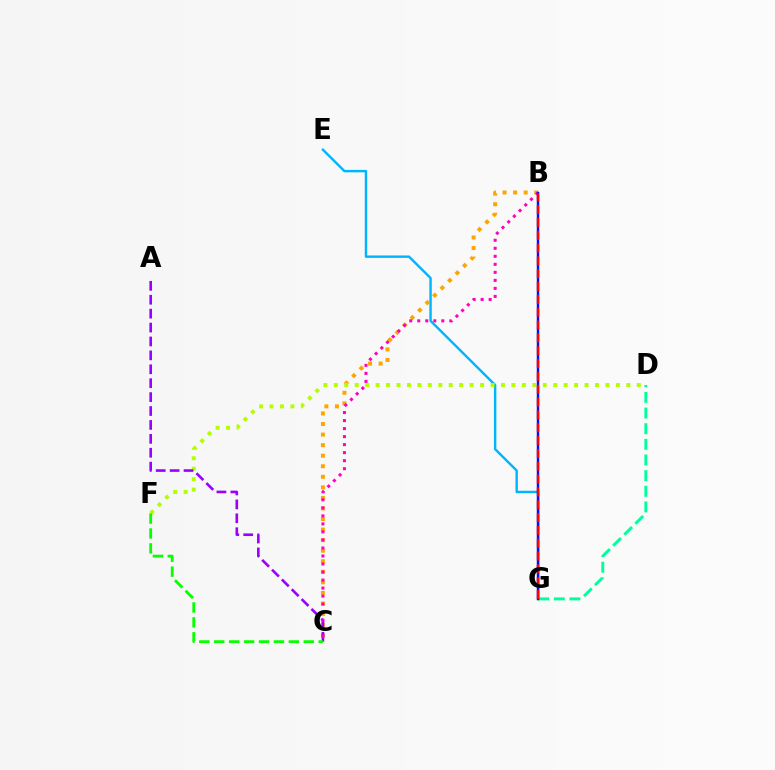{('D', 'G'): [{'color': '#00ff9d', 'line_style': 'dashed', 'thickness': 2.13}], ('E', 'G'): [{'color': '#00b5ff', 'line_style': 'solid', 'thickness': 1.74}], ('B', 'C'): [{'color': '#ffa500', 'line_style': 'dotted', 'thickness': 2.87}, {'color': '#ff00bd', 'line_style': 'dotted', 'thickness': 2.18}], ('D', 'F'): [{'color': '#b3ff00', 'line_style': 'dotted', 'thickness': 2.84}], ('A', 'C'): [{'color': '#9b00ff', 'line_style': 'dashed', 'thickness': 1.89}], ('B', 'G'): [{'color': '#0010ff', 'line_style': 'solid', 'thickness': 1.75}, {'color': '#ff0000', 'line_style': 'dashed', 'thickness': 1.74}], ('C', 'F'): [{'color': '#08ff00', 'line_style': 'dashed', 'thickness': 2.03}]}